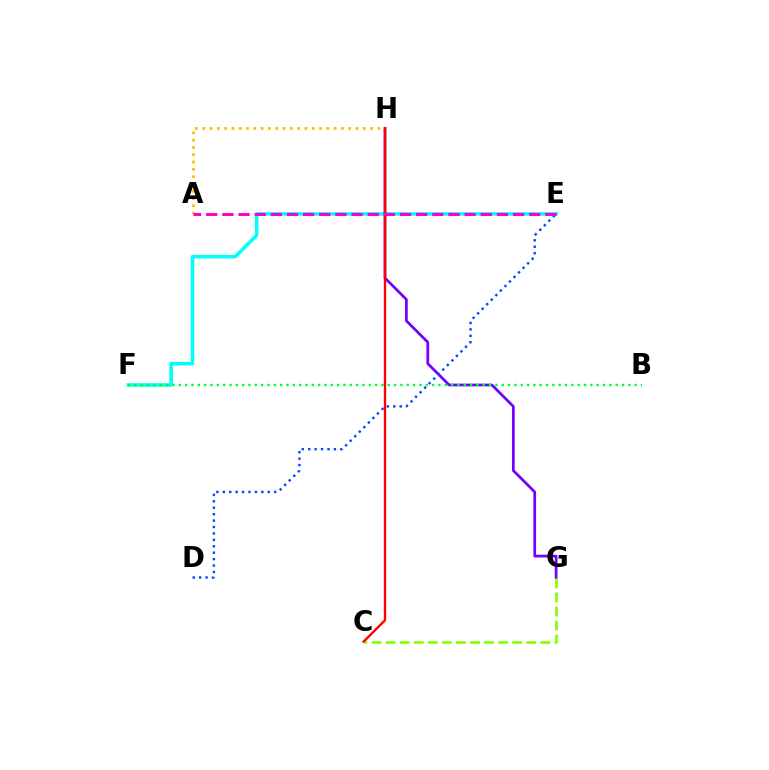{('E', 'F'): [{'color': '#00fff6', 'line_style': 'solid', 'thickness': 2.55}], ('G', 'H'): [{'color': '#7200ff', 'line_style': 'solid', 'thickness': 1.97}], ('D', 'E'): [{'color': '#004bff', 'line_style': 'dotted', 'thickness': 1.75}], ('C', 'G'): [{'color': '#84ff00', 'line_style': 'dashed', 'thickness': 1.91}], ('A', 'H'): [{'color': '#ffbd00', 'line_style': 'dotted', 'thickness': 1.98}], ('B', 'F'): [{'color': '#00ff39', 'line_style': 'dotted', 'thickness': 1.72}], ('C', 'H'): [{'color': '#ff0000', 'line_style': 'solid', 'thickness': 1.7}], ('A', 'E'): [{'color': '#ff00cf', 'line_style': 'dashed', 'thickness': 2.19}]}